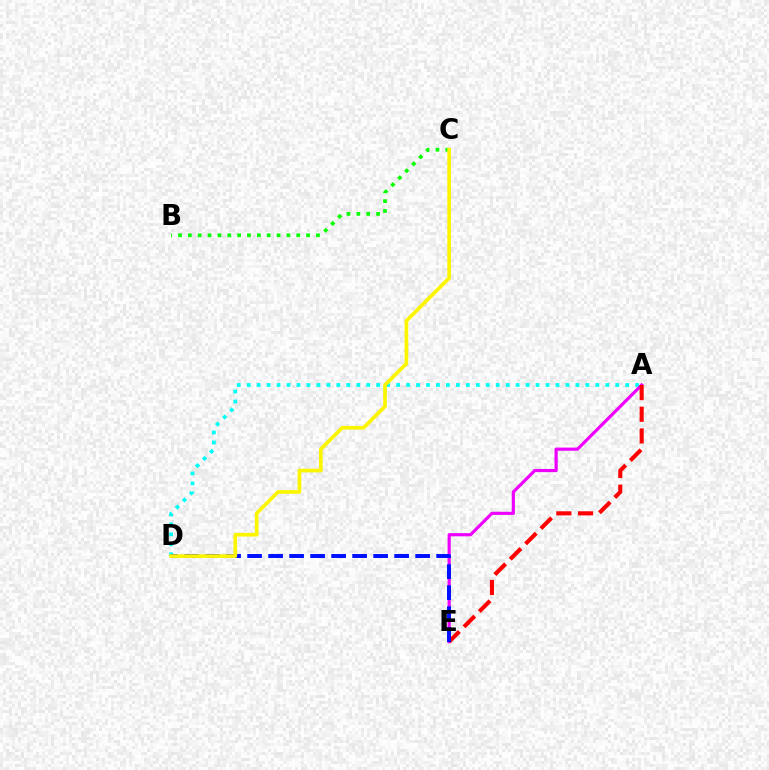{('B', 'C'): [{'color': '#08ff00', 'line_style': 'dotted', 'thickness': 2.68}], ('A', 'D'): [{'color': '#00fff6', 'line_style': 'dotted', 'thickness': 2.71}], ('A', 'E'): [{'color': '#ee00ff', 'line_style': 'solid', 'thickness': 2.28}, {'color': '#ff0000', 'line_style': 'dashed', 'thickness': 2.95}], ('D', 'E'): [{'color': '#0010ff', 'line_style': 'dashed', 'thickness': 2.85}], ('C', 'D'): [{'color': '#fcf500', 'line_style': 'solid', 'thickness': 2.65}]}